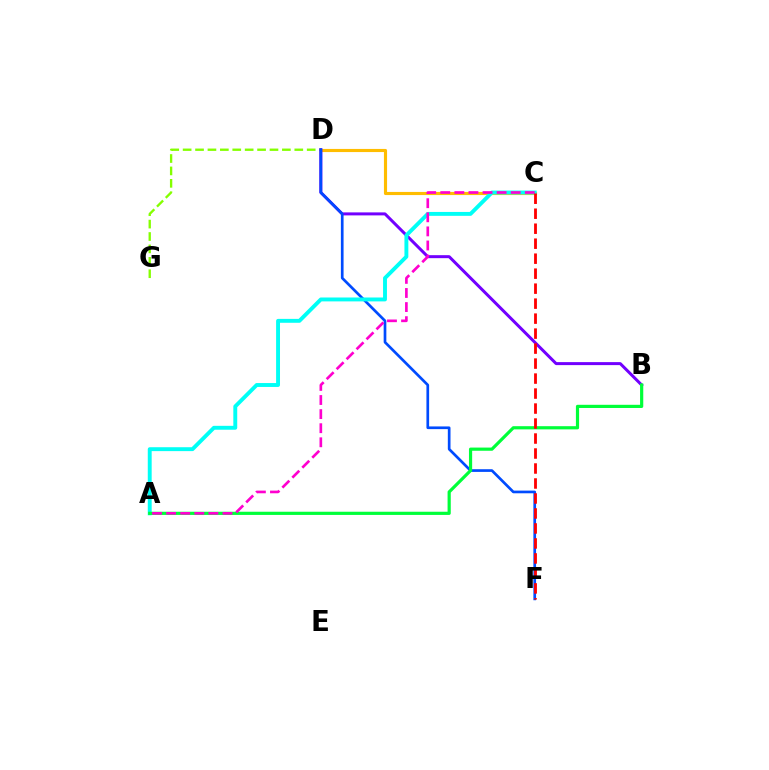{('C', 'D'): [{'color': '#ffbd00', 'line_style': 'solid', 'thickness': 2.26}], ('D', 'G'): [{'color': '#84ff00', 'line_style': 'dashed', 'thickness': 1.69}], ('B', 'D'): [{'color': '#7200ff', 'line_style': 'solid', 'thickness': 2.16}], ('D', 'F'): [{'color': '#004bff', 'line_style': 'solid', 'thickness': 1.93}], ('A', 'C'): [{'color': '#00fff6', 'line_style': 'solid', 'thickness': 2.81}, {'color': '#ff00cf', 'line_style': 'dashed', 'thickness': 1.91}], ('A', 'B'): [{'color': '#00ff39', 'line_style': 'solid', 'thickness': 2.29}], ('C', 'F'): [{'color': '#ff0000', 'line_style': 'dashed', 'thickness': 2.04}]}